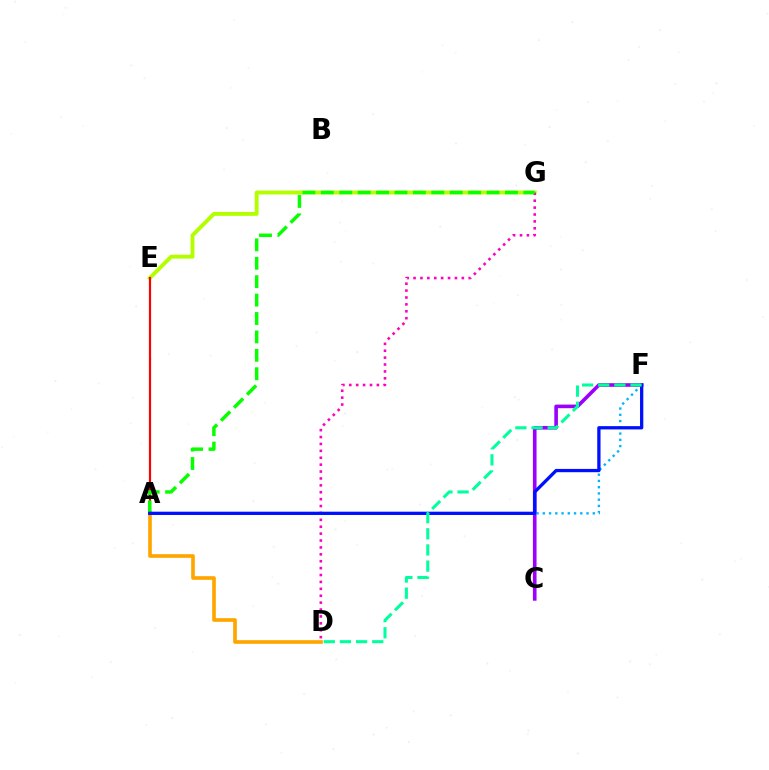{('E', 'G'): [{'color': '#b3ff00', 'line_style': 'solid', 'thickness': 2.81}], ('A', 'E'): [{'color': '#ff0000', 'line_style': 'solid', 'thickness': 1.57}], ('A', 'D'): [{'color': '#ffa500', 'line_style': 'solid', 'thickness': 2.64}], ('C', 'F'): [{'color': '#9b00ff', 'line_style': 'solid', 'thickness': 2.61}], ('D', 'G'): [{'color': '#ff00bd', 'line_style': 'dotted', 'thickness': 1.87}], ('A', 'F'): [{'color': '#00b5ff', 'line_style': 'dotted', 'thickness': 1.7}, {'color': '#0010ff', 'line_style': 'solid', 'thickness': 2.36}], ('A', 'G'): [{'color': '#08ff00', 'line_style': 'dashed', 'thickness': 2.5}], ('D', 'F'): [{'color': '#00ff9d', 'line_style': 'dashed', 'thickness': 2.19}]}